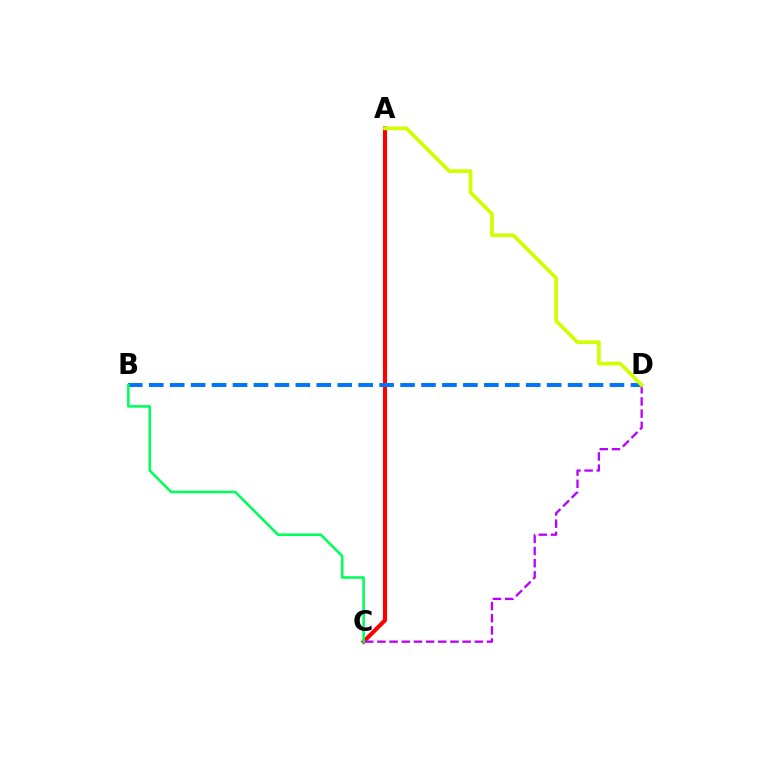{('A', 'C'): [{'color': '#ff0000', 'line_style': 'solid', 'thickness': 2.95}], ('C', 'D'): [{'color': '#b900ff', 'line_style': 'dashed', 'thickness': 1.65}], ('B', 'D'): [{'color': '#0074ff', 'line_style': 'dashed', 'thickness': 2.84}], ('A', 'D'): [{'color': '#d1ff00', 'line_style': 'solid', 'thickness': 2.66}], ('B', 'C'): [{'color': '#00ff5c', 'line_style': 'solid', 'thickness': 1.86}]}